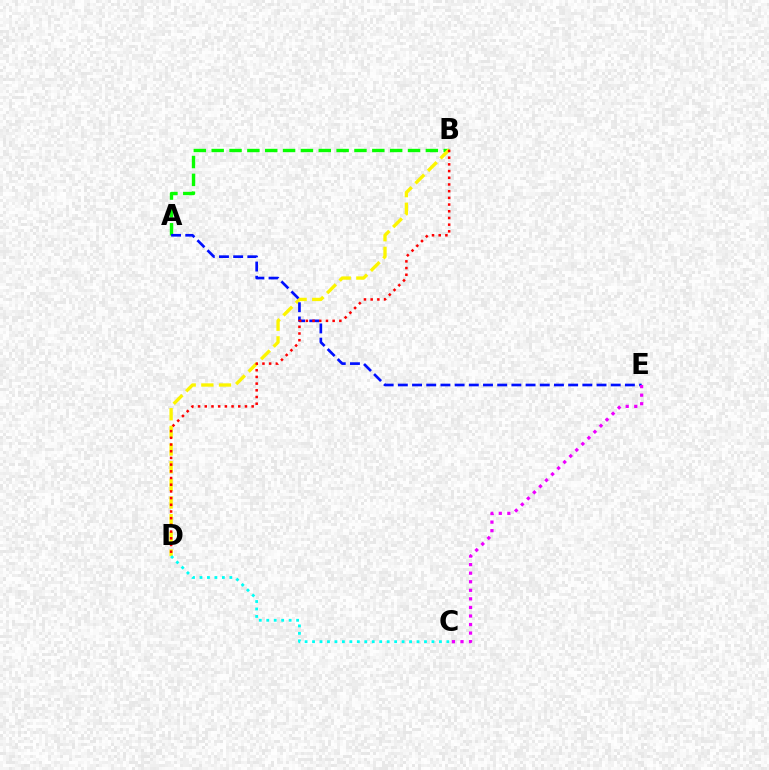{('A', 'B'): [{'color': '#08ff00', 'line_style': 'dashed', 'thickness': 2.42}], ('B', 'D'): [{'color': '#fcf500', 'line_style': 'dashed', 'thickness': 2.4}, {'color': '#ff0000', 'line_style': 'dotted', 'thickness': 1.82}], ('A', 'E'): [{'color': '#0010ff', 'line_style': 'dashed', 'thickness': 1.93}], ('C', 'E'): [{'color': '#ee00ff', 'line_style': 'dotted', 'thickness': 2.33}], ('C', 'D'): [{'color': '#00fff6', 'line_style': 'dotted', 'thickness': 2.03}]}